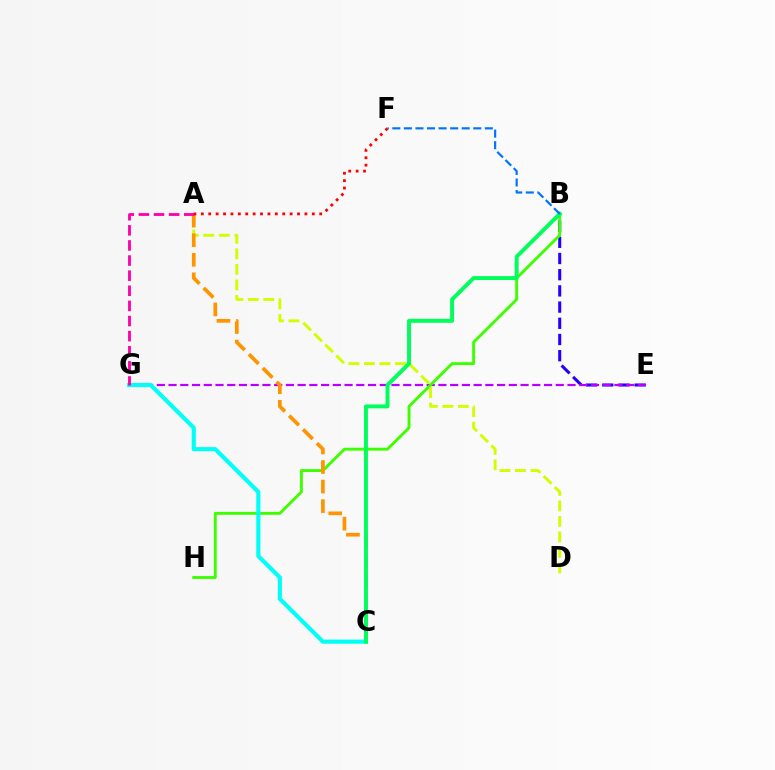{('B', 'E'): [{'color': '#2500ff', 'line_style': 'dashed', 'thickness': 2.2}], ('E', 'G'): [{'color': '#b900ff', 'line_style': 'dashed', 'thickness': 1.59}], ('B', 'H'): [{'color': '#3dff00', 'line_style': 'solid', 'thickness': 2.08}], ('A', 'D'): [{'color': '#d1ff00', 'line_style': 'dashed', 'thickness': 2.11}], ('C', 'G'): [{'color': '#00fff6', 'line_style': 'solid', 'thickness': 2.97}], ('A', 'C'): [{'color': '#ff9400', 'line_style': 'dashed', 'thickness': 2.65}], ('A', 'G'): [{'color': '#ff00ac', 'line_style': 'dashed', 'thickness': 2.05}], ('A', 'F'): [{'color': '#ff0000', 'line_style': 'dotted', 'thickness': 2.01}], ('B', 'C'): [{'color': '#00ff5c', 'line_style': 'solid', 'thickness': 2.84}], ('B', 'F'): [{'color': '#0074ff', 'line_style': 'dashed', 'thickness': 1.57}]}